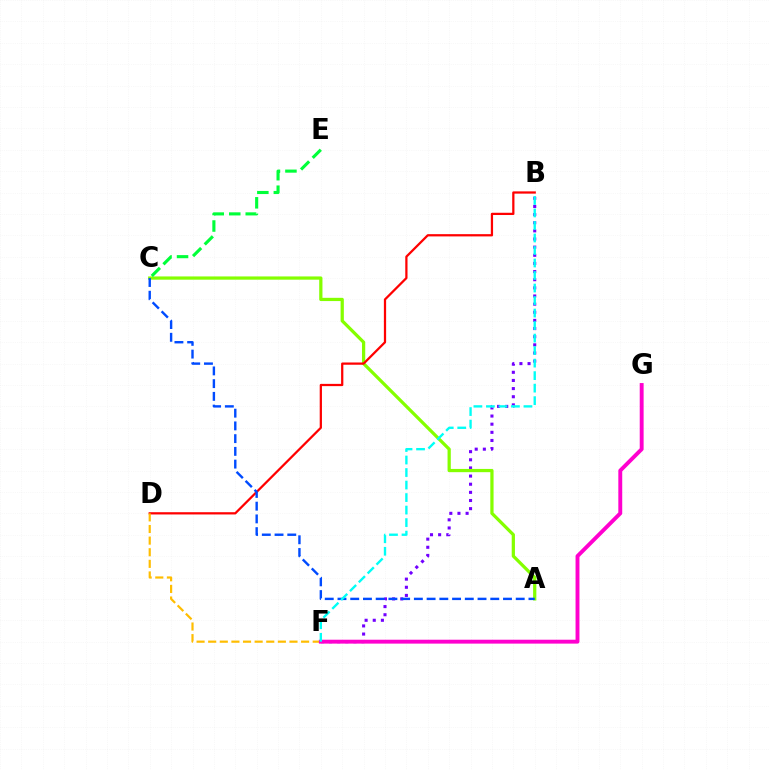{('B', 'F'): [{'color': '#7200ff', 'line_style': 'dotted', 'thickness': 2.21}, {'color': '#00fff6', 'line_style': 'dashed', 'thickness': 1.7}], ('A', 'C'): [{'color': '#84ff00', 'line_style': 'solid', 'thickness': 2.33}, {'color': '#004bff', 'line_style': 'dashed', 'thickness': 1.73}], ('B', 'D'): [{'color': '#ff0000', 'line_style': 'solid', 'thickness': 1.62}], ('D', 'F'): [{'color': '#ffbd00', 'line_style': 'dashed', 'thickness': 1.58}], ('C', 'E'): [{'color': '#00ff39', 'line_style': 'dashed', 'thickness': 2.24}], ('F', 'G'): [{'color': '#ff00cf', 'line_style': 'solid', 'thickness': 2.81}]}